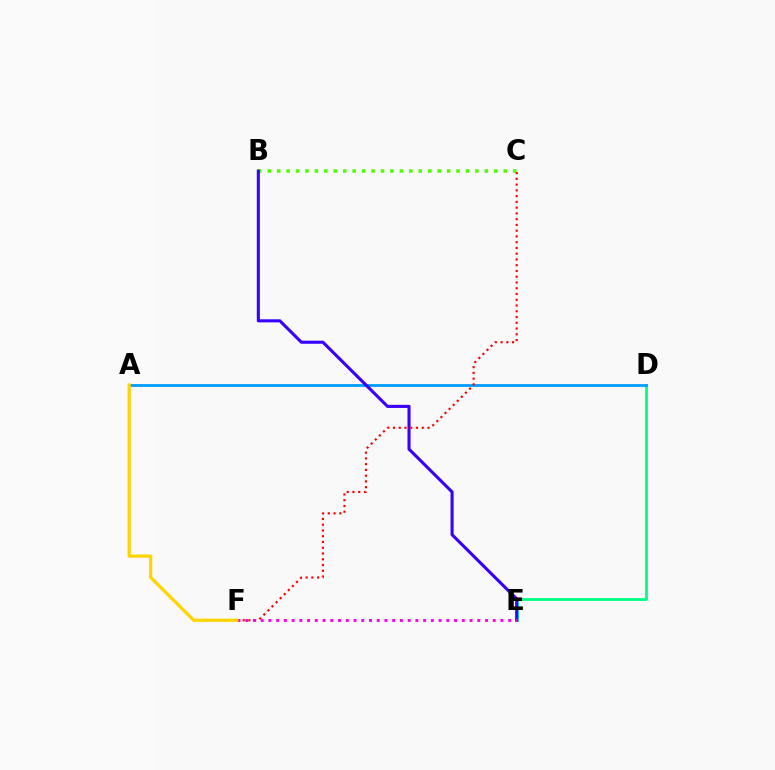{('B', 'C'): [{'color': '#4fff00', 'line_style': 'dotted', 'thickness': 2.56}], ('D', 'E'): [{'color': '#00ff86', 'line_style': 'solid', 'thickness': 2.04}], ('A', 'D'): [{'color': '#009eff', 'line_style': 'solid', 'thickness': 2.02}], ('B', 'E'): [{'color': '#3700ff', 'line_style': 'solid', 'thickness': 2.22}], ('C', 'F'): [{'color': '#ff0000', 'line_style': 'dotted', 'thickness': 1.56}], ('E', 'F'): [{'color': '#ff00ed', 'line_style': 'dotted', 'thickness': 2.1}], ('A', 'F'): [{'color': '#ffd500', 'line_style': 'solid', 'thickness': 2.34}]}